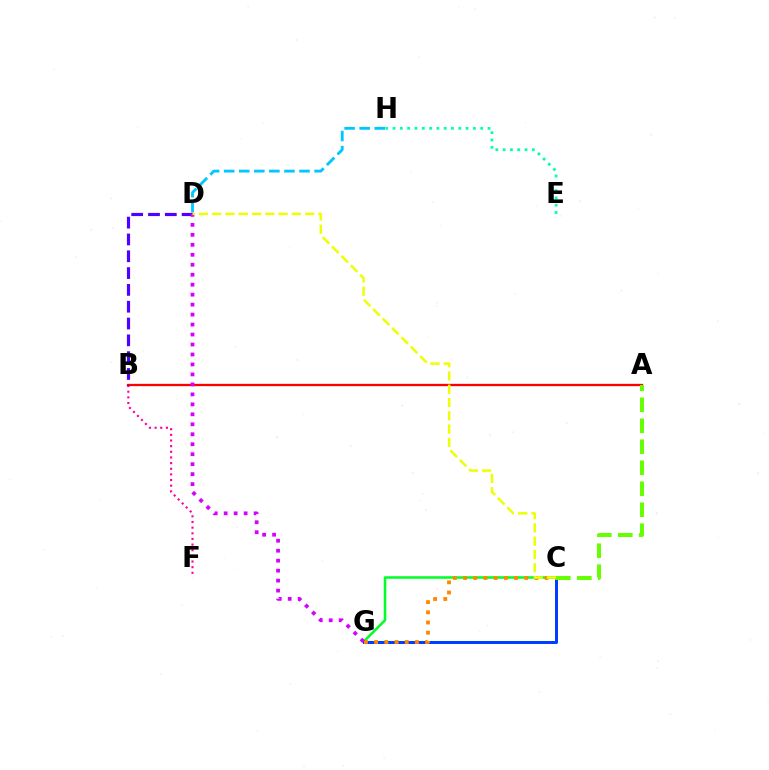{('D', 'H'): [{'color': '#00c7ff', 'line_style': 'dashed', 'thickness': 2.05}], ('B', 'F'): [{'color': '#ff00a0', 'line_style': 'dotted', 'thickness': 1.53}], ('A', 'B'): [{'color': '#ff0000', 'line_style': 'solid', 'thickness': 1.65}], ('C', 'G'): [{'color': '#00ff27', 'line_style': 'solid', 'thickness': 1.83}, {'color': '#003fff', 'line_style': 'solid', 'thickness': 2.15}, {'color': '#ff8800', 'line_style': 'dotted', 'thickness': 2.77}], ('E', 'H'): [{'color': '#00ffaf', 'line_style': 'dotted', 'thickness': 1.98}], ('B', 'D'): [{'color': '#4f00ff', 'line_style': 'dashed', 'thickness': 2.28}], ('A', 'C'): [{'color': '#66ff00', 'line_style': 'dashed', 'thickness': 2.85}], ('D', 'G'): [{'color': '#d600ff', 'line_style': 'dotted', 'thickness': 2.71}], ('C', 'D'): [{'color': '#eeff00', 'line_style': 'dashed', 'thickness': 1.8}]}